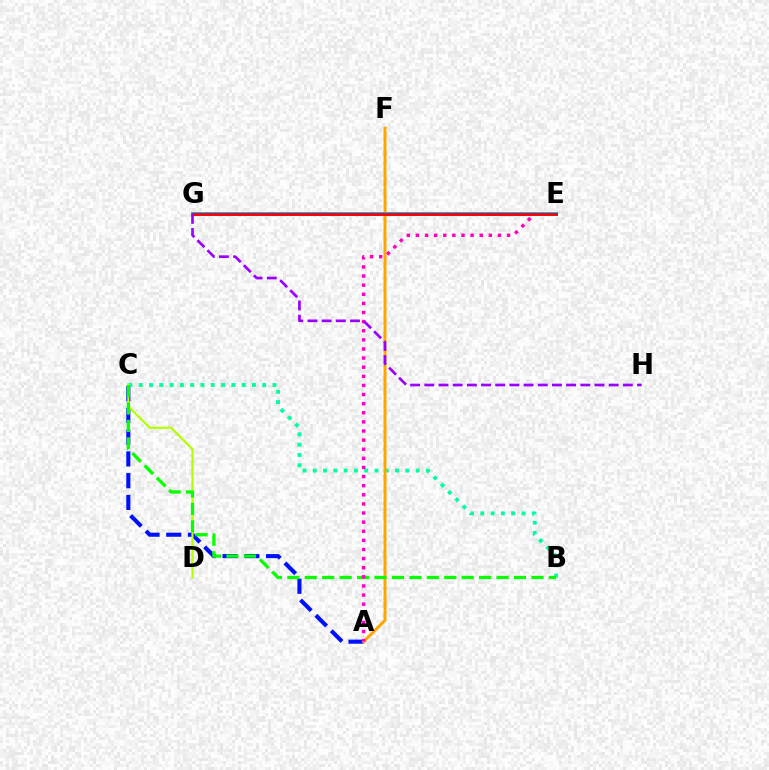{('A', 'C'): [{'color': '#0010ff', 'line_style': 'dashed', 'thickness': 2.95}], ('B', 'C'): [{'color': '#00ff9d', 'line_style': 'dotted', 'thickness': 2.8}, {'color': '#08ff00', 'line_style': 'dashed', 'thickness': 2.37}], ('A', 'F'): [{'color': '#ffa500', 'line_style': 'solid', 'thickness': 2.14}], ('C', 'D'): [{'color': '#b3ff00', 'line_style': 'solid', 'thickness': 1.6}], ('A', 'E'): [{'color': '#ff00bd', 'line_style': 'dotted', 'thickness': 2.48}], ('E', 'G'): [{'color': '#00b5ff', 'line_style': 'solid', 'thickness': 2.85}, {'color': '#ff0000', 'line_style': 'solid', 'thickness': 2.07}], ('G', 'H'): [{'color': '#9b00ff', 'line_style': 'dashed', 'thickness': 1.93}]}